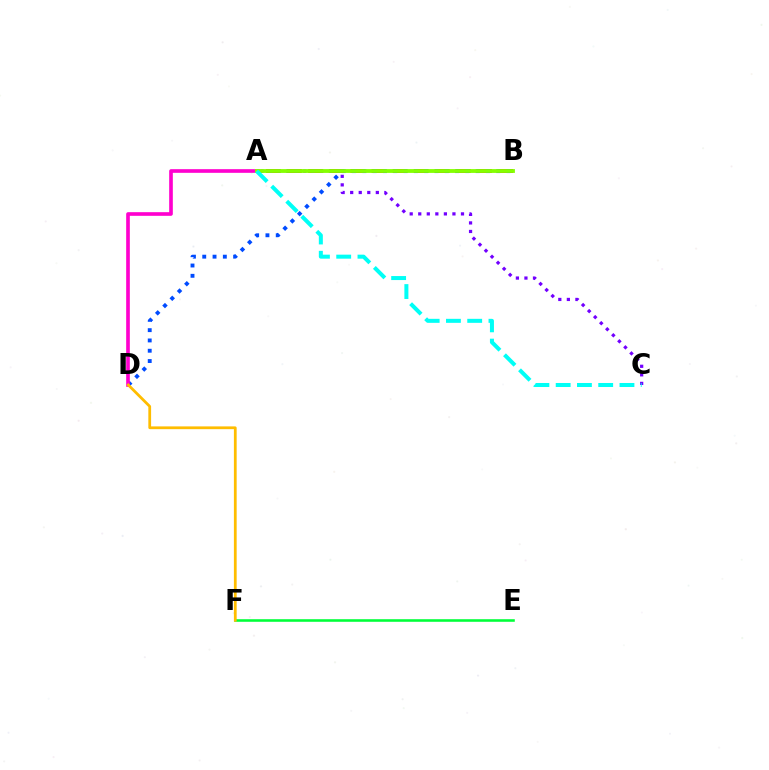{('A', 'B'): [{'color': '#ff0000', 'line_style': 'dashed', 'thickness': 2.87}, {'color': '#84ff00', 'line_style': 'solid', 'thickness': 2.74}], ('E', 'F'): [{'color': '#00ff39', 'line_style': 'solid', 'thickness': 1.86}], ('A', 'C'): [{'color': '#7200ff', 'line_style': 'dotted', 'thickness': 2.32}, {'color': '#00fff6', 'line_style': 'dashed', 'thickness': 2.89}], ('B', 'D'): [{'color': '#004bff', 'line_style': 'dotted', 'thickness': 2.8}], ('A', 'D'): [{'color': '#ff00cf', 'line_style': 'solid', 'thickness': 2.63}], ('D', 'F'): [{'color': '#ffbd00', 'line_style': 'solid', 'thickness': 1.99}]}